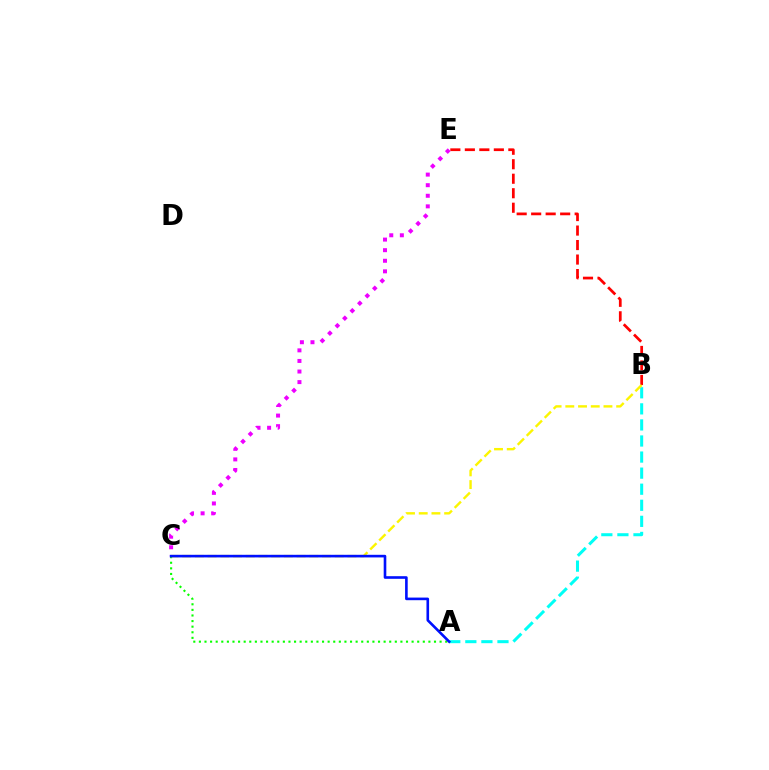{('B', 'E'): [{'color': '#ff0000', 'line_style': 'dashed', 'thickness': 1.97}], ('A', 'C'): [{'color': '#08ff00', 'line_style': 'dotted', 'thickness': 1.52}, {'color': '#0010ff', 'line_style': 'solid', 'thickness': 1.89}], ('C', 'E'): [{'color': '#ee00ff', 'line_style': 'dotted', 'thickness': 2.88}], ('A', 'B'): [{'color': '#00fff6', 'line_style': 'dashed', 'thickness': 2.18}], ('B', 'C'): [{'color': '#fcf500', 'line_style': 'dashed', 'thickness': 1.73}]}